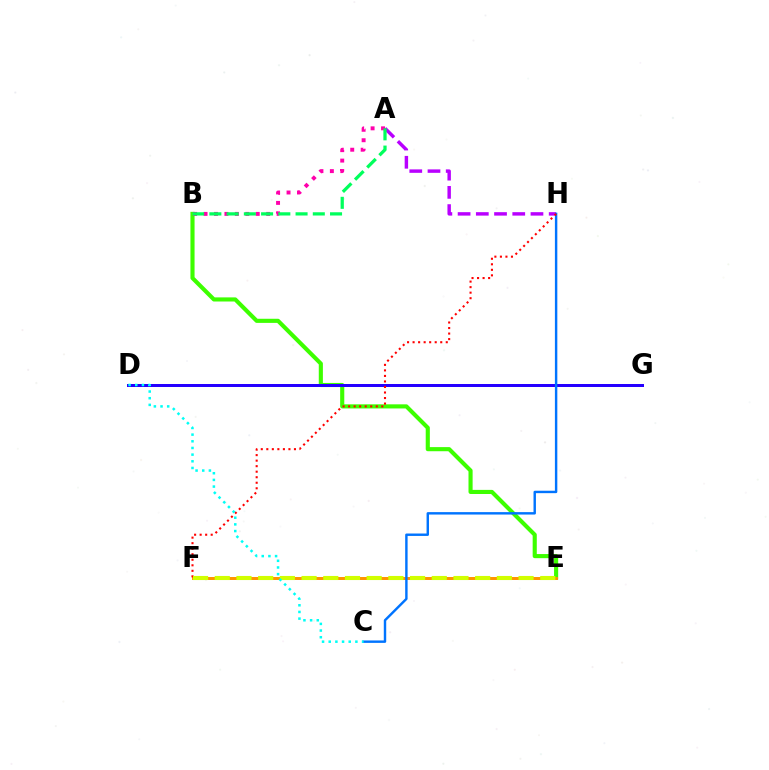{('B', 'E'): [{'color': '#3dff00', 'line_style': 'solid', 'thickness': 2.96}], ('A', 'H'): [{'color': '#b900ff', 'line_style': 'dashed', 'thickness': 2.48}], ('D', 'G'): [{'color': '#2500ff', 'line_style': 'solid', 'thickness': 2.16}], ('E', 'F'): [{'color': '#ff9400', 'line_style': 'solid', 'thickness': 2.14}, {'color': '#d1ff00', 'line_style': 'dashed', 'thickness': 2.95}], ('A', 'B'): [{'color': '#ff00ac', 'line_style': 'dotted', 'thickness': 2.84}, {'color': '#00ff5c', 'line_style': 'dashed', 'thickness': 2.34}], ('C', 'H'): [{'color': '#0074ff', 'line_style': 'solid', 'thickness': 1.75}], ('F', 'H'): [{'color': '#ff0000', 'line_style': 'dotted', 'thickness': 1.5}], ('C', 'D'): [{'color': '#00fff6', 'line_style': 'dotted', 'thickness': 1.81}]}